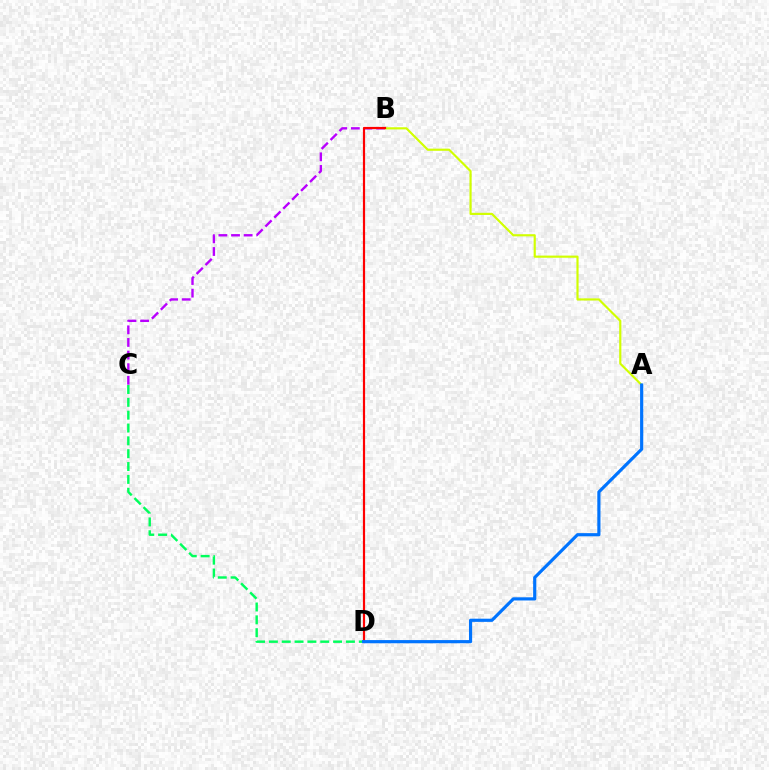{('B', 'C'): [{'color': '#b900ff', 'line_style': 'dashed', 'thickness': 1.71}], ('A', 'B'): [{'color': '#d1ff00', 'line_style': 'solid', 'thickness': 1.56}], ('B', 'D'): [{'color': '#ff0000', 'line_style': 'solid', 'thickness': 1.57}], ('C', 'D'): [{'color': '#00ff5c', 'line_style': 'dashed', 'thickness': 1.74}], ('A', 'D'): [{'color': '#0074ff', 'line_style': 'solid', 'thickness': 2.28}]}